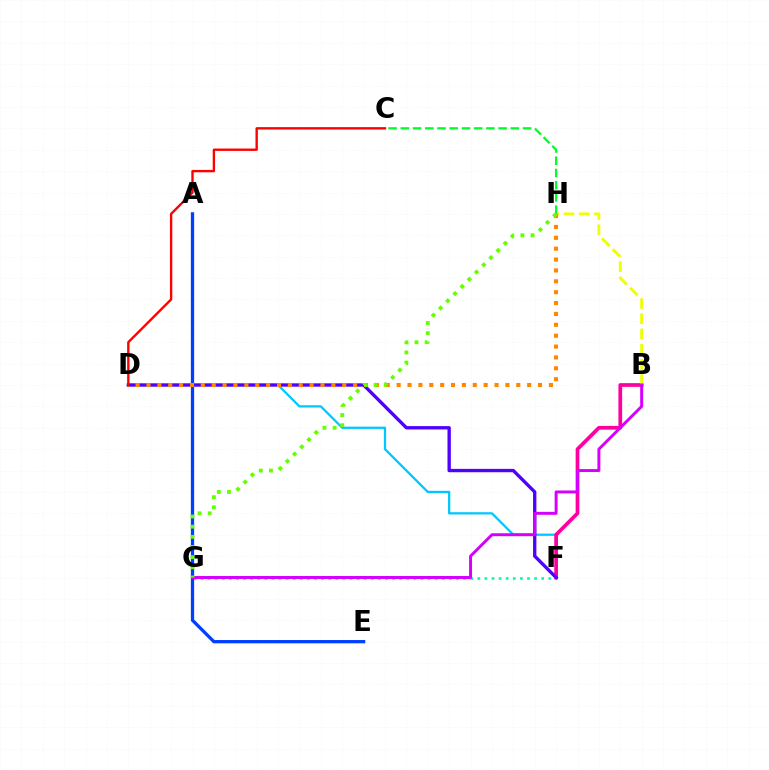{('D', 'F'): [{'color': '#00c7ff', 'line_style': 'solid', 'thickness': 1.62}, {'color': '#4f00ff', 'line_style': 'solid', 'thickness': 2.41}], ('F', 'G'): [{'color': '#00ffaf', 'line_style': 'dotted', 'thickness': 1.93}], ('B', 'F'): [{'color': '#ff00a0', 'line_style': 'solid', 'thickness': 2.68}], ('A', 'E'): [{'color': '#003fff', 'line_style': 'solid', 'thickness': 2.36}], ('B', 'H'): [{'color': '#eeff00', 'line_style': 'dashed', 'thickness': 2.07}], ('B', 'G'): [{'color': '#d600ff', 'line_style': 'solid', 'thickness': 2.13}], ('C', 'H'): [{'color': '#00ff27', 'line_style': 'dashed', 'thickness': 1.66}], ('D', 'H'): [{'color': '#ff8800', 'line_style': 'dotted', 'thickness': 2.96}], ('G', 'H'): [{'color': '#66ff00', 'line_style': 'dotted', 'thickness': 2.76}], ('C', 'D'): [{'color': '#ff0000', 'line_style': 'solid', 'thickness': 1.71}]}